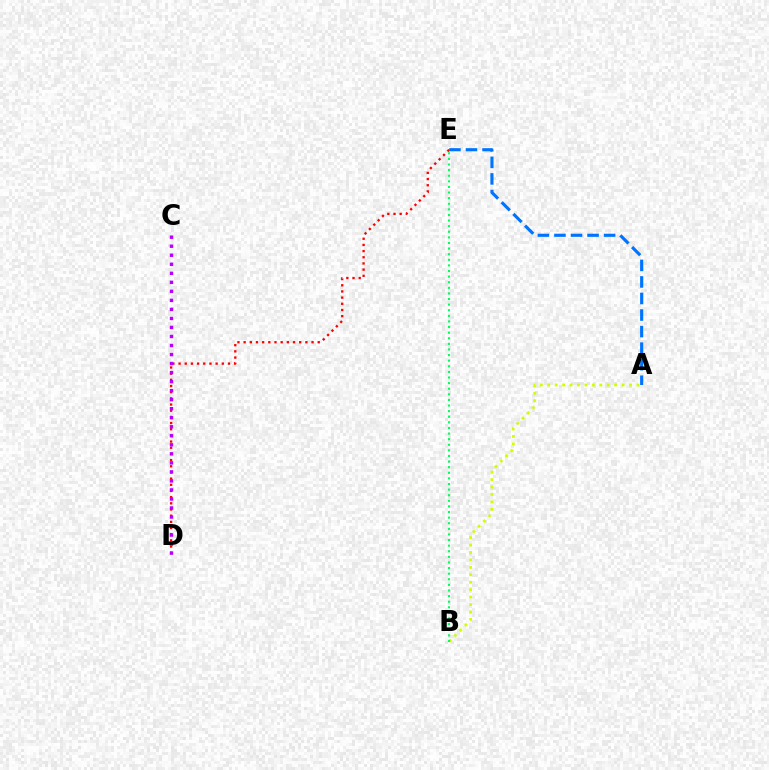{('D', 'E'): [{'color': '#ff0000', 'line_style': 'dotted', 'thickness': 1.68}], ('A', 'B'): [{'color': '#d1ff00', 'line_style': 'dotted', 'thickness': 2.02}], ('C', 'D'): [{'color': '#b900ff', 'line_style': 'dotted', 'thickness': 2.45}], ('A', 'E'): [{'color': '#0074ff', 'line_style': 'dashed', 'thickness': 2.25}], ('B', 'E'): [{'color': '#00ff5c', 'line_style': 'dotted', 'thickness': 1.52}]}